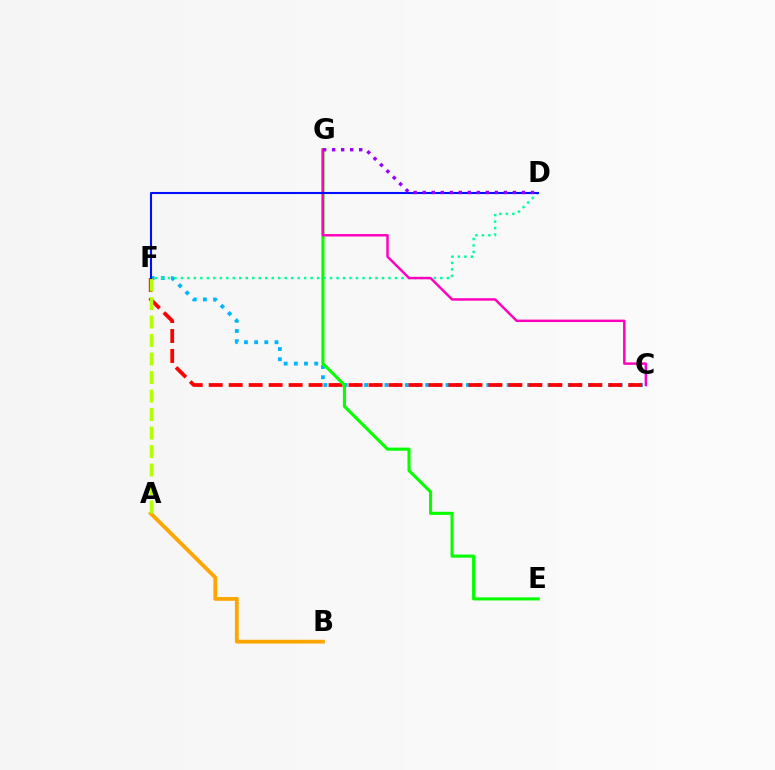{('A', 'B'): [{'color': '#ffa500', 'line_style': 'solid', 'thickness': 2.74}], ('C', 'F'): [{'color': '#00b5ff', 'line_style': 'dotted', 'thickness': 2.77}, {'color': '#ff0000', 'line_style': 'dashed', 'thickness': 2.71}], ('E', 'G'): [{'color': '#08ff00', 'line_style': 'solid', 'thickness': 2.24}], ('D', 'F'): [{'color': '#00ff9d', 'line_style': 'dotted', 'thickness': 1.76}, {'color': '#0010ff', 'line_style': 'solid', 'thickness': 1.5}], ('C', 'G'): [{'color': '#ff00bd', 'line_style': 'solid', 'thickness': 1.76}], ('A', 'F'): [{'color': '#b3ff00', 'line_style': 'dashed', 'thickness': 2.51}], ('D', 'G'): [{'color': '#9b00ff', 'line_style': 'dotted', 'thickness': 2.45}]}